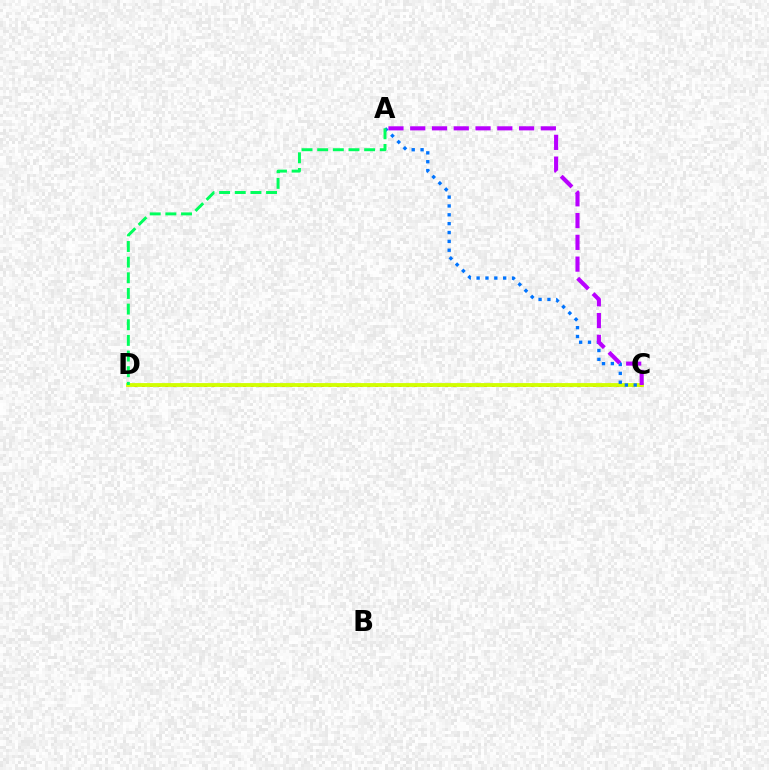{('C', 'D'): [{'color': '#ff0000', 'line_style': 'dotted', 'thickness': 2.11}, {'color': '#d1ff00', 'line_style': 'solid', 'thickness': 2.75}], ('A', 'C'): [{'color': '#0074ff', 'line_style': 'dotted', 'thickness': 2.4}, {'color': '#b900ff', 'line_style': 'dashed', 'thickness': 2.96}], ('A', 'D'): [{'color': '#00ff5c', 'line_style': 'dashed', 'thickness': 2.13}]}